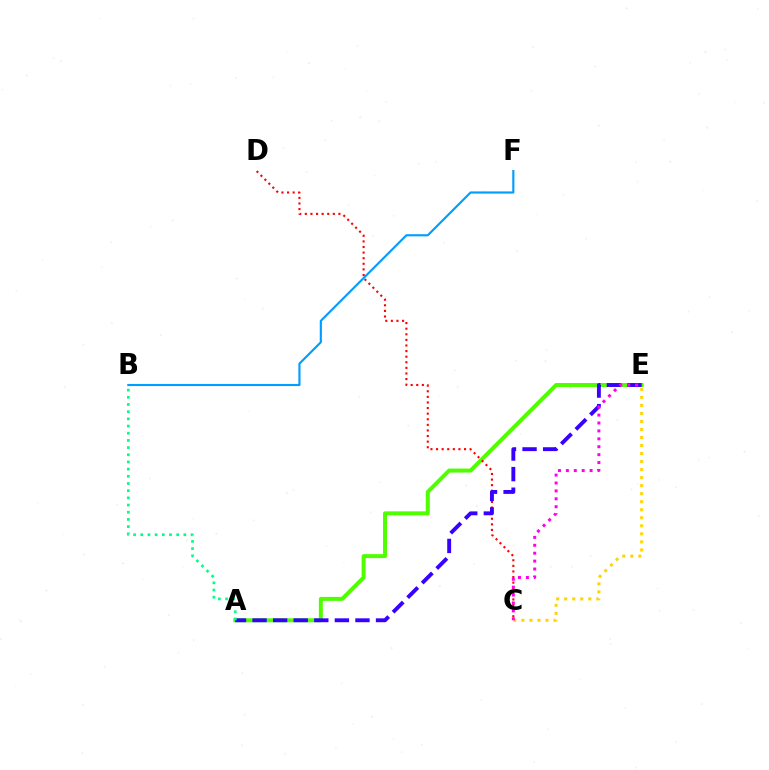{('A', 'E'): [{'color': '#4fff00', 'line_style': 'solid', 'thickness': 2.86}, {'color': '#3700ff', 'line_style': 'dashed', 'thickness': 2.8}], ('B', 'F'): [{'color': '#009eff', 'line_style': 'solid', 'thickness': 1.55}], ('C', 'D'): [{'color': '#ff0000', 'line_style': 'dotted', 'thickness': 1.52}], ('A', 'B'): [{'color': '#00ff86', 'line_style': 'dotted', 'thickness': 1.95}], ('C', 'E'): [{'color': '#ffd500', 'line_style': 'dotted', 'thickness': 2.18}, {'color': '#ff00ed', 'line_style': 'dotted', 'thickness': 2.15}]}